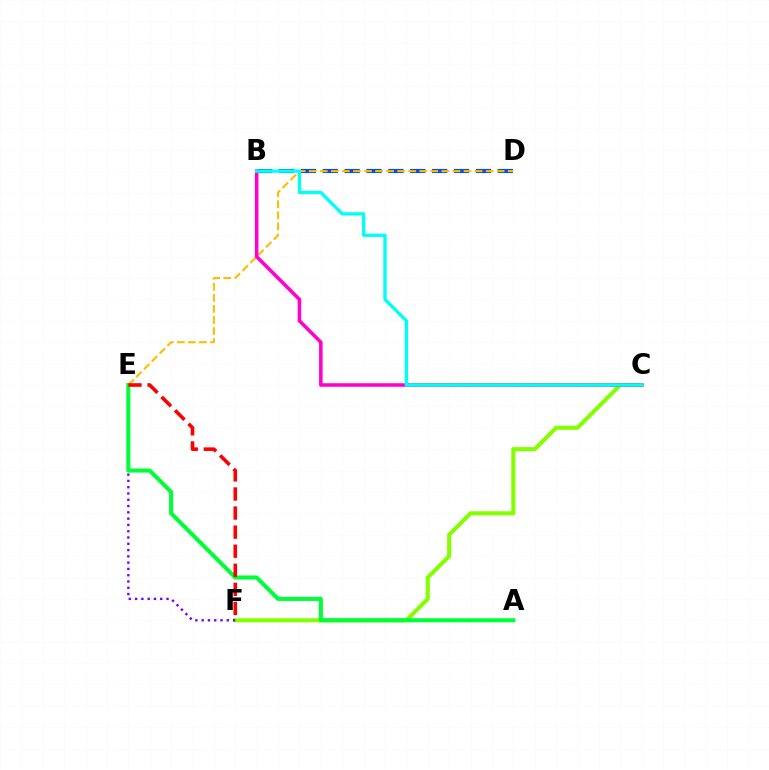{('B', 'D'): [{'color': '#004bff', 'line_style': 'dashed', 'thickness': 2.97}], ('C', 'F'): [{'color': '#84ff00', 'line_style': 'solid', 'thickness': 2.94}], ('E', 'F'): [{'color': '#7200ff', 'line_style': 'dotted', 'thickness': 1.71}, {'color': '#ff0000', 'line_style': 'dashed', 'thickness': 2.59}], ('D', 'E'): [{'color': '#ffbd00', 'line_style': 'dashed', 'thickness': 1.5}], ('B', 'C'): [{'color': '#ff00cf', 'line_style': 'solid', 'thickness': 2.54}, {'color': '#00fff6', 'line_style': 'solid', 'thickness': 2.4}], ('A', 'E'): [{'color': '#00ff39', 'line_style': 'solid', 'thickness': 2.94}]}